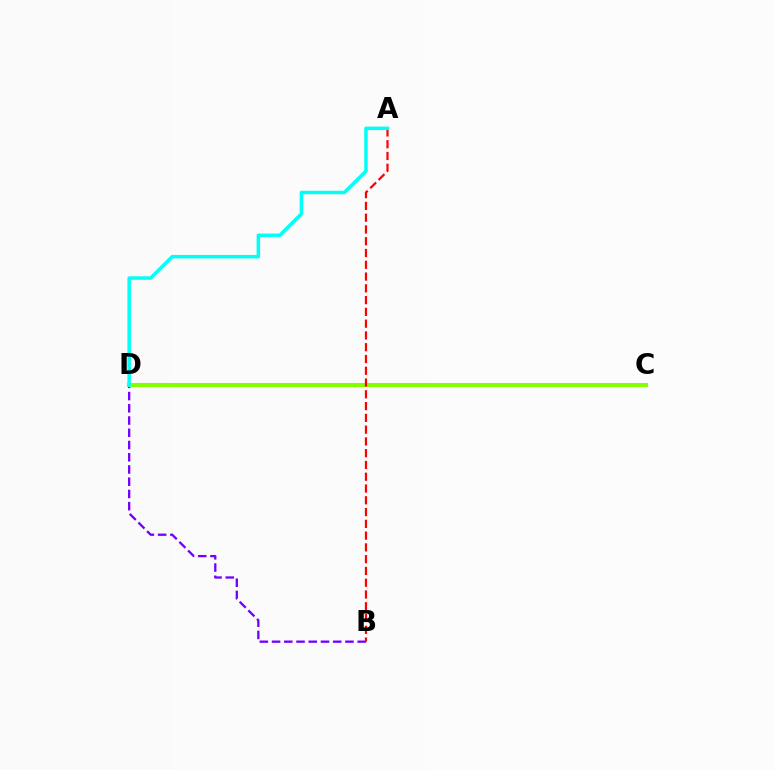{('B', 'D'): [{'color': '#7200ff', 'line_style': 'dashed', 'thickness': 1.66}], ('C', 'D'): [{'color': '#84ff00', 'line_style': 'solid', 'thickness': 2.92}], ('A', 'B'): [{'color': '#ff0000', 'line_style': 'dashed', 'thickness': 1.6}], ('A', 'D'): [{'color': '#00fff6', 'line_style': 'solid', 'thickness': 2.51}]}